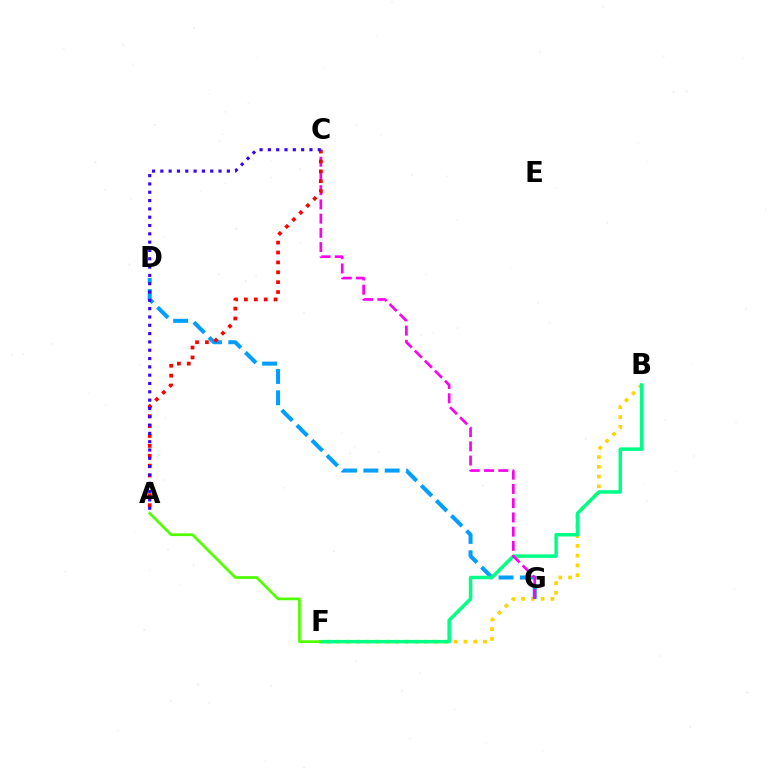{('B', 'F'): [{'color': '#ffd500', 'line_style': 'dotted', 'thickness': 2.65}, {'color': '#00ff86', 'line_style': 'solid', 'thickness': 2.53}], ('D', 'G'): [{'color': '#009eff', 'line_style': 'dashed', 'thickness': 2.9}], ('C', 'G'): [{'color': '#ff00ed', 'line_style': 'dashed', 'thickness': 1.93}], ('A', 'C'): [{'color': '#ff0000', 'line_style': 'dotted', 'thickness': 2.69}, {'color': '#3700ff', 'line_style': 'dotted', 'thickness': 2.26}], ('A', 'F'): [{'color': '#4fff00', 'line_style': 'solid', 'thickness': 1.96}]}